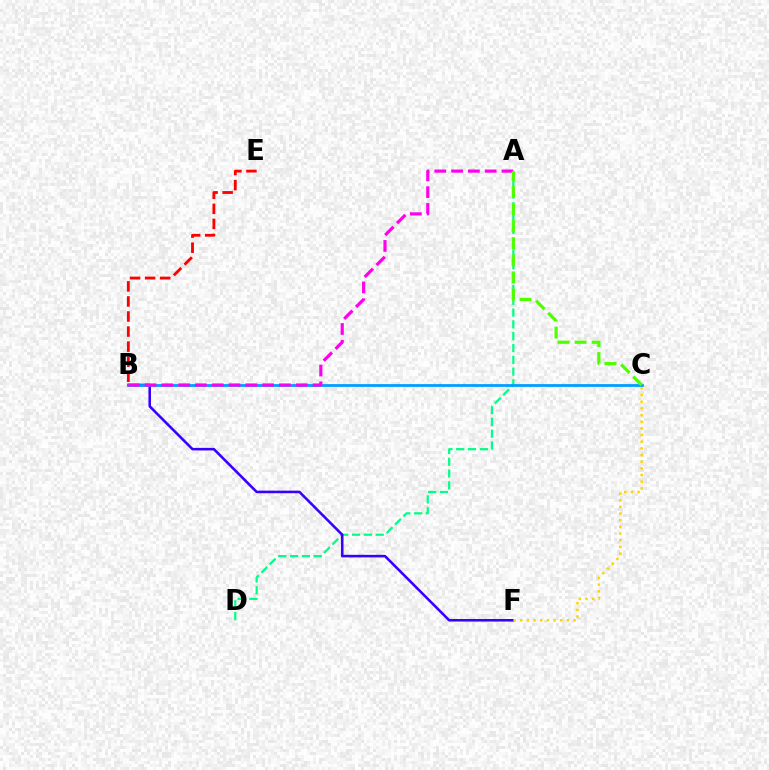{('A', 'D'): [{'color': '#00ff86', 'line_style': 'dashed', 'thickness': 1.6}], ('B', 'E'): [{'color': '#ff0000', 'line_style': 'dashed', 'thickness': 2.05}], ('B', 'F'): [{'color': '#3700ff', 'line_style': 'solid', 'thickness': 1.85}], ('B', 'C'): [{'color': '#009eff', 'line_style': 'solid', 'thickness': 2.0}], ('A', 'B'): [{'color': '#ff00ed', 'line_style': 'dashed', 'thickness': 2.28}], ('C', 'F'): [{'color': '#ffd500', 'line_style': 'dotted', 'thickness': 1.81}], ('A', 'C'): [{'color': '#4fff00', 'line_style': 'dashed', 'thickness': 2.32}]}